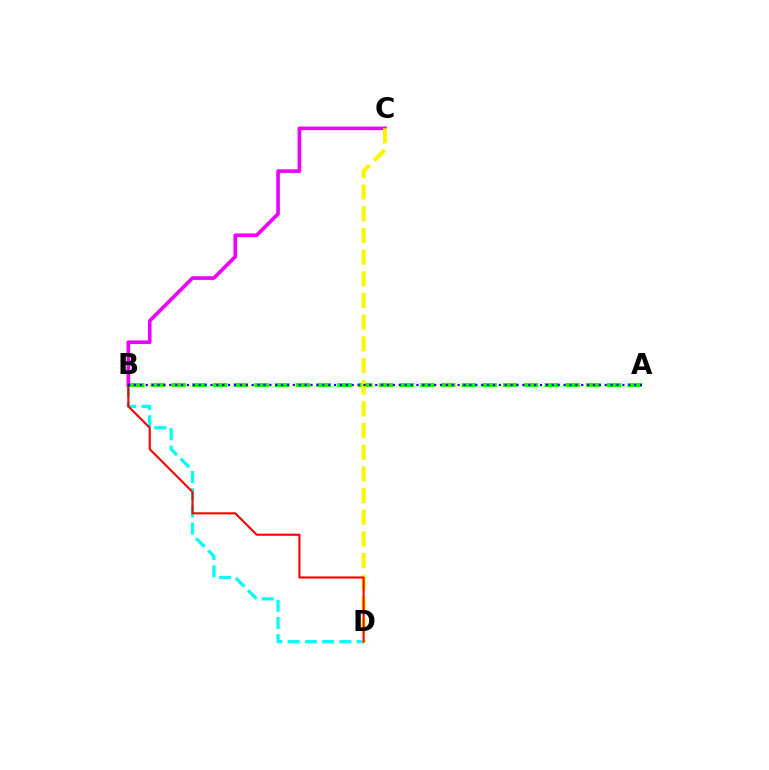{('B', 'D'): [{'color': '#00fff6', 'line_style': 'dashed', 'thickness': 2.34}, {'color': '#ff0000', 'line_style': 'solid', 'thickness': 1.52}], ('B', 'C'): [{'color': '#ee00ff', 'line_style': 'solid', 'thickness': 2.63}], ('A', 'B'): [{'color': '#08ff00', 'line_style': 'dashed', 'thickness': 2.82}, {'color': '#0010ff', 'line_style': 'dotted', 'thickness': 1.6}], ('C', 'D'): [{'color': '#fcf500', 'line_style': 'dashed', 'thickness': 2.95}]}